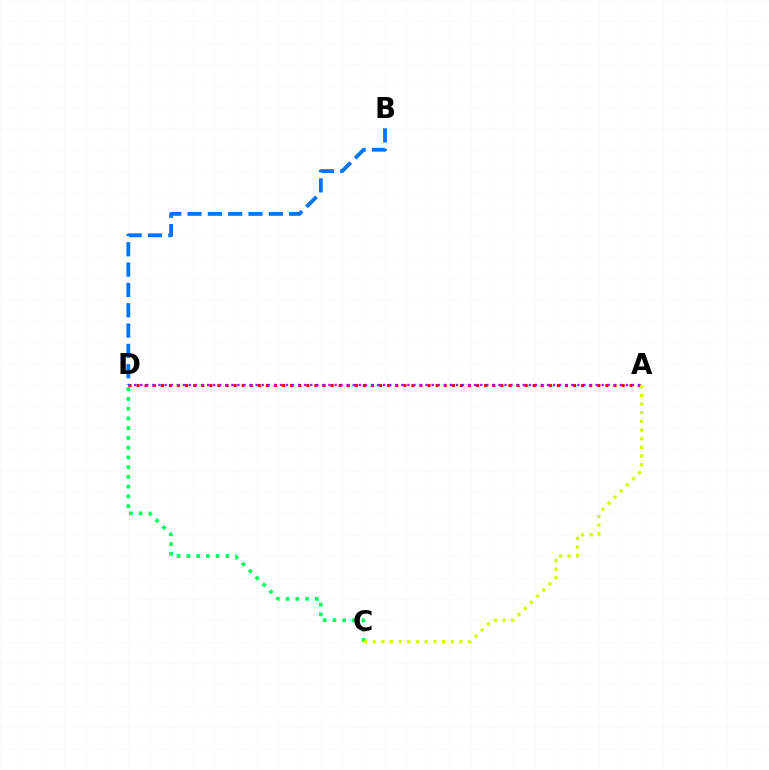{('C', 'D'): [{'color': '#00ff5c', 'line_style': 'dotted', 'thickness': 2.65}], ('A', 'D'): [{'color': '#ff0000', 'line_style': 'dotted', 'thickness': 2.2}, {'color': '#b900ff', 'line_style': 'dotted', 'thickness': 1.65}], ('B', 'D'): [{'color': '#0074ff', 'line_style': 'dashed', 'thickness': 2.76}], ('A', 'C'): [{'color': '#d1ff00', 'line_style': 'dotted', 'thickness': 2.36}]}